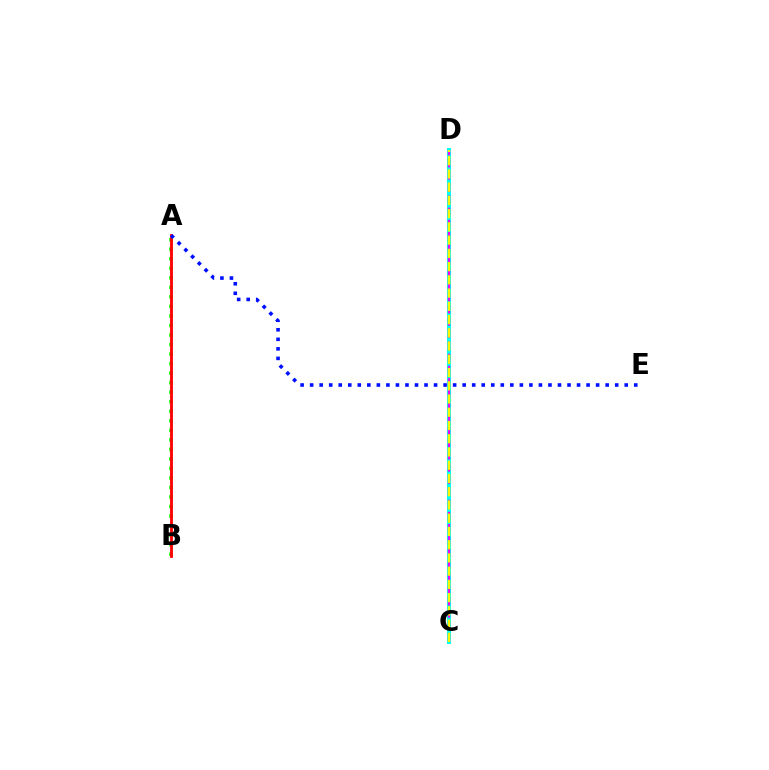{('C', 'D'): [{'color': '#00fff6', 'line_style': 'solid', 'thickness': 2.91}, {'color': '#ee00ff', 'line_style': 'dashed', 'thickness': 1.65}, {'color': '#fcf500', 'line_style': 'dashed', 'thickness': 1.8}], ('A', 'B'): [{'color': '#08ff00', 'line_style': 'dotted', 'thickness': 2.59}, {'color': '#ff0000', 'line_style': 'solid', 'thickness': 2.04}], ('A', 'E'): [{'color': '#0010ff', 'line_style': 'dotted', 'thickness': 2.59}]}